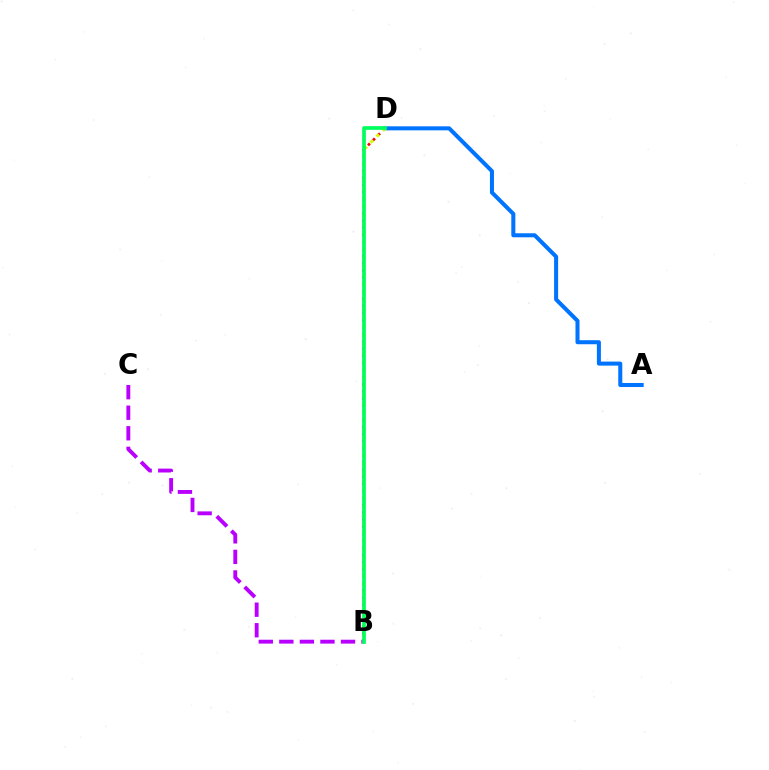{('B', 'D'): [{'color': '#ff0000', 'line_style': 'dotted', 'thickness': 1.93}, {'color': '#d1ff00', 'line_style': 'dotted', 'thickness': 2.33}, {'color': '#00ff5c', 'line_style': 'solid', 'thickness': 2.66}], ('B', 'C'): [{'color': '#b900ff', 'line_style': 'dashed', 'thickness': 2.79}], ('A', 'D'): [{'color': '#0074ff', 'line_style': 'solid', 'thickness': 2.9}]}